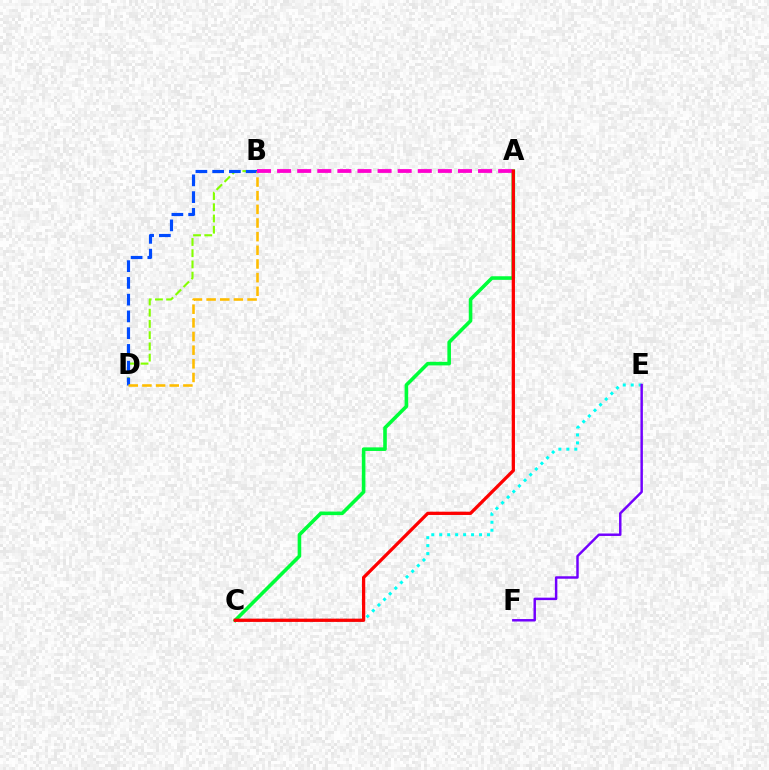{('C', 'E'): [{'color': '#00fff6', 'line_style': 'dotted', 'thickness': 2.16}], ('B', 'D'): [{'color': '#84ff00', 'line_style': 'dashed', 'thickness': 1.52}, {'color': '#004bff', 'line_style': 'dashed', 'thickness': 2.28}, {'color': '#ffbd00', 'line_style': 'dashed', 'thickness': 1.85}], ('A', 'C'): [{'color': '#00ff39', 'line_style': 'solid', 'thickness': 2.59}, {'color': '#ff0000', 'line_style': 'solid', 'thickness': 2.35}], ('E', 'F'): [{'color': '#7200ff', 'line_style': 'solid', 'thickness': 1.77}], ('A', 'B'): [{'color': '#ff00cf', 'line_style': 'dashed', 'thickness': 2.73}]}